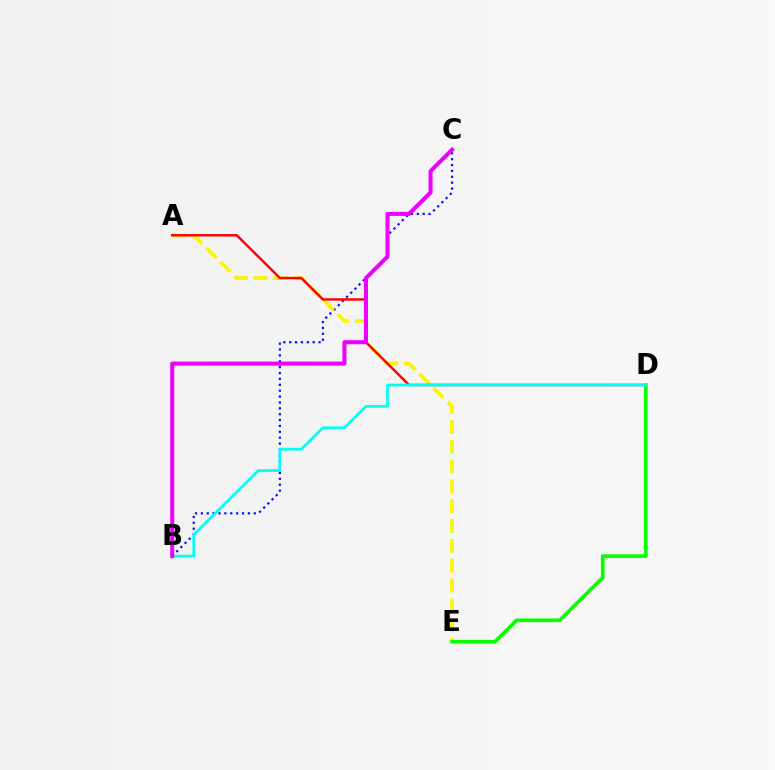{('B', 'C'): [{'color': '#0010ff', 'line_style': 'dotted', 'thickness': 1.6}, {'color': '#ee00ff', 'line_style': 'solid', 'thickness': 2.9}], ('A', 'E'): [{'color': '#fcf500', 'line_style': 'dashed', 'thickness': 2.69}], ('A', 'D'): [{'color': '#ff0000', 'line_style': 'solid', 'thickness': 1.74}], ('D', 'E'): [{'color': '#08ff00', 'line_style': 'solid', 'thickness': 2.64}], ('B', 'D'): [{'color': '#00fff6', 'line_style': 'solid', 'thickness': 1.97}]}